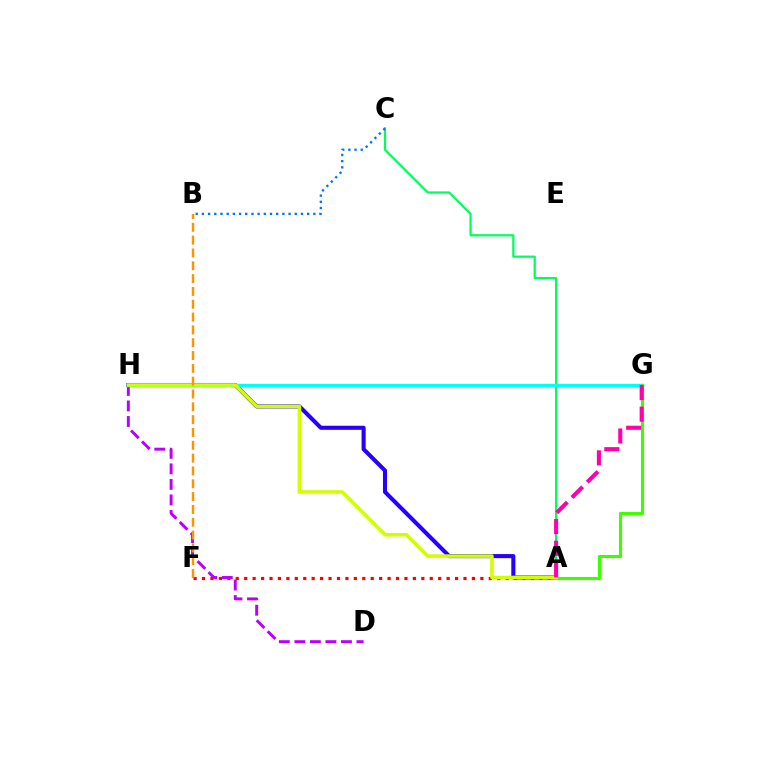{('A', 'C'): [{'color': '#00ff5c', 'line_style': 'solid', 'thickness': 1.6}], ('A', 'F'): [{'color': '#ff0000', 'line_style': 'dotted', 'thickness': 2.29}], ('D', 'H'): [{'color': '#b900ff', 'line_style': 'dashed', 'thickness': 2.11}], ('A', 'H'): [{'color': '#2500ff', 'line_style': 'solid', 'thickness': 2.93}, {'color': '#d1ff00', 'line_style': 'solid', 'thickness': 2.56}], ('G', 'H'): [{'color': '#00fff6', 'line_style': 'solid', 'thickness': 2.44}], ('A', 'G'): [{'color': '#3dff00', 'line_style': 'solid', 'thickness': 2.24}, {'color': '#ff00ac', 'line_style': 'dashed', 'thickness': 2.94}], ('B', 'C'): [{'color': '#0074ff', 'line_style': 'dotted', 'thickness': 1.68}], ('B', 'F'): [{'color': '#ff9400', 'line_style': 'dashed', 'thickness': 1.74}]}